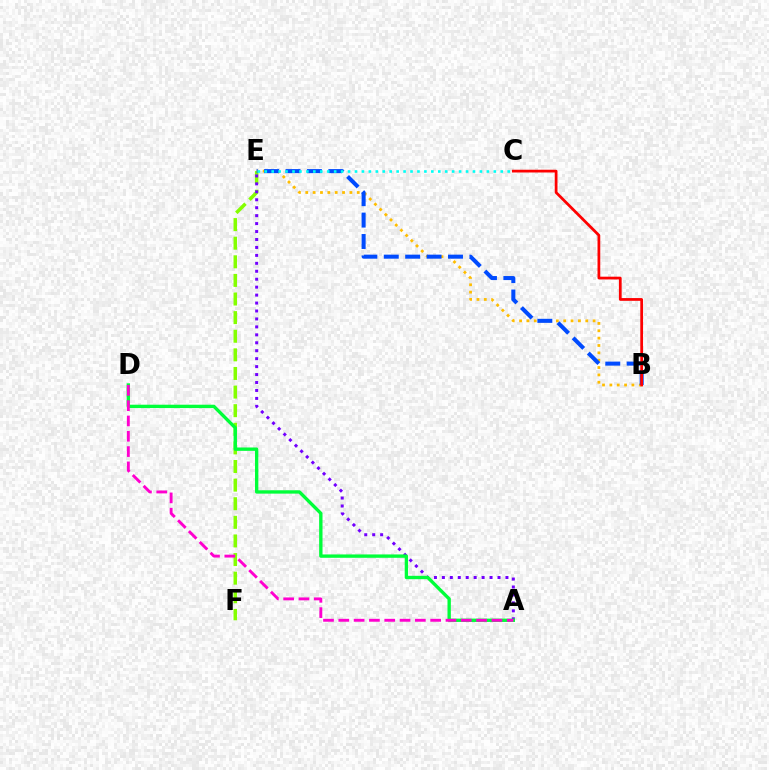{('B', 'E'): [{'color': '#ffbd00', 'line_style': 'dotted', 'thickness': 2.0}, {'color': '#004bff', 'line_style': 'dashed', 'thickness': 2.91}], ('E', 'F'): [{'color': '#84ff00', 'line_style': 'dashed', 'thickness': 2.53}], ('A', 'E'): [{'color': '#7200ff', 'line_style': 'dotted', 'thickness': 2.16}], ('A', 'D'): [{'color': '#00ff39', 'line_style': 'solid', 'thickness': 2.42}, {'color': '#ff00cf', 'line_style': 'dashed', 'thickness': 2.08}], ('B', 'C'): [{'color': '#ff0000', 'line_style': 'solid', 'thickness': 1.98}], ('C', 'E'): [{'color': '#00fff6', 'line_style': 'dotted', 'thickness': 1.89}]}